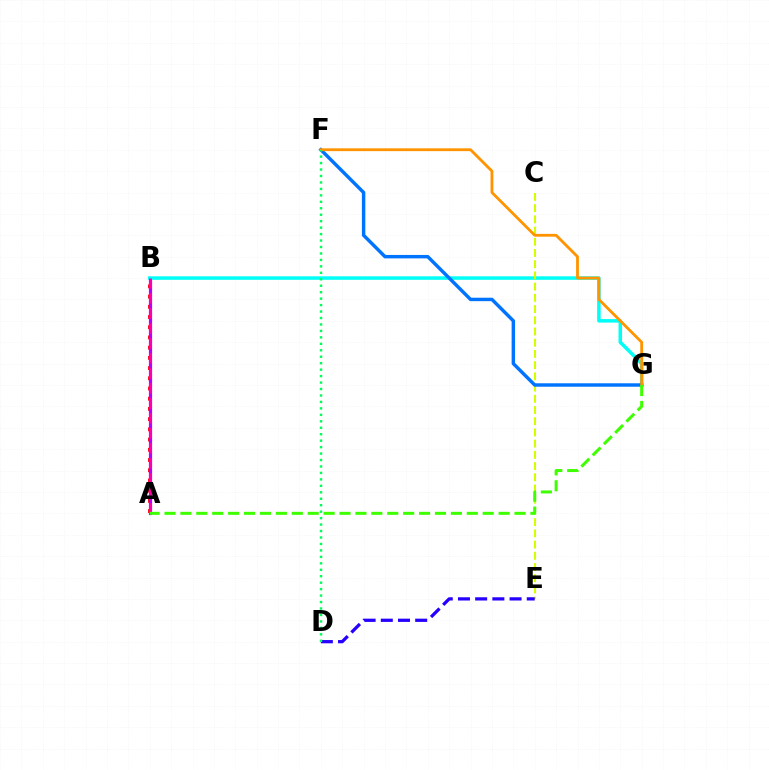{('A', 'B'): [{'color': '#ff0000', 'line_style': 'dotted', 'thickness': 2.78}, {'color': '#b900ff', 'line_style': 'solid', 'thickness': 2.3}, {'color': '#ff00ac', 'line_style': 'dashed', 'thickness': 2.04}], ('B', 'G'): [{'color': '#00fff6', 'line_style': 'solid', 'thickness': 2.52}], ('C', 'E'): [{'color': '#d1ff00', 'line_style': 'dashed', 'thickness': 1.52}], ('F', 'G'): [{'color': '#0074ff', 'line_style': 'solid', 'thickness': 2.47}, {'color': '#ff9400', 'line_style': 'solid', 'thickness': 2.02}], ('D', 'E'): [{'color': '#2500ff', 'line_style': 'dashed', 'thickness': 2.34}], ('D', 'F'): [{'color': '#00ff5c', 'line_style': 'dotted', 'thickness': 1.75}], ('A', 'G'): [{'color': '#3dff00', 'line_style': 'dashed', 'thickness': 2.16}]}